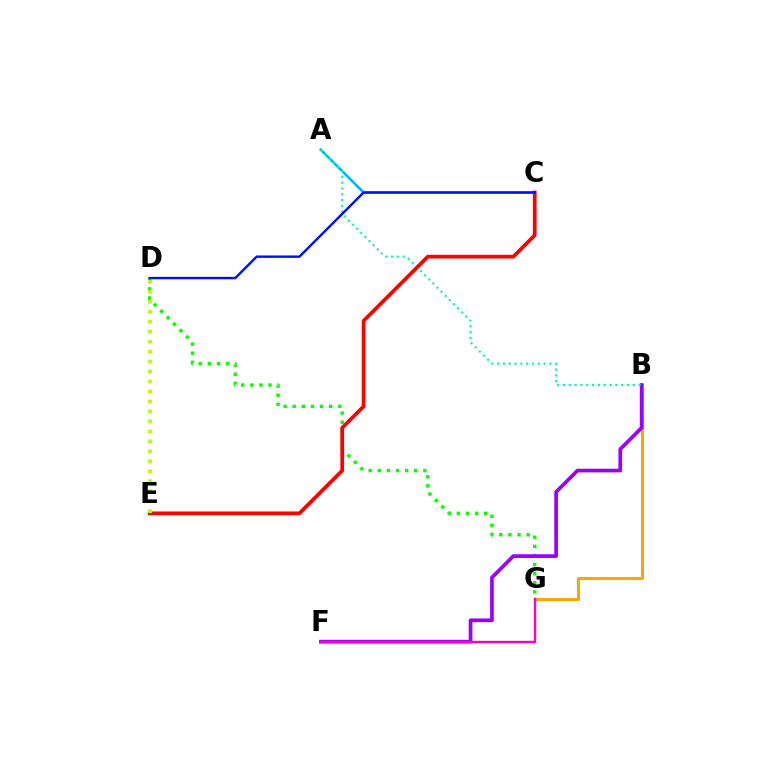{('D', 'G'): [{'color': '#08ff00', 'line_style': 'dotted', 'thickness': 2.48}], ('B', 'G'): [{'color': '#ffa500', 'line_style': 'solid', 'thickness': 2.15}], ('B', 'F'): [{'color': '#9b00ff', 'line_style': 'solid', 'thickness': 2.66}], ('A', 'C'): [{'color': '#00b5ff', 'line_style': 'solid', 'thickness': 1.88}], ('A', 'B'): [{'color': '#00ff9d', 'line_style': 'dotted', 'thickness': 1.58}], ('C', 'E'): [{'color': '#ff0000', 'line_style': 'solid', 'thickness': 2.68}], ('F', 'G'): [{'color': '#ff00bd', 'line_style': 'solid', 'thickness': 1.72}], ('D', 'E'): [{'color': '#b3ff00', 'line_style': 'dotted', 'thickness': 2.71}], ('C', 'D'): [{'color': '#0010ff', 'line_style': 'solid', 'thickness': 1.75}]}